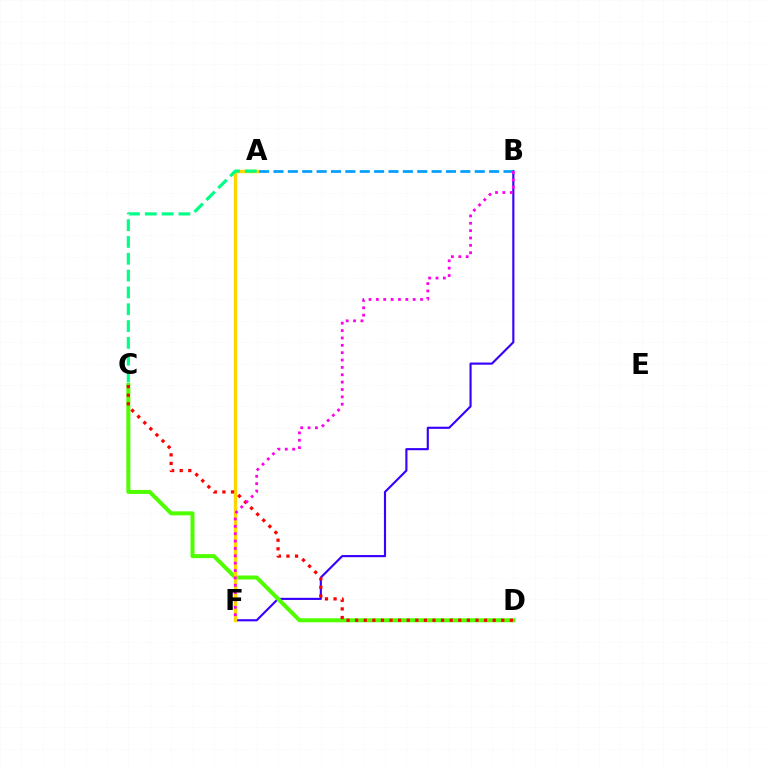{('B', 'F'): [{'color': '#3700ff', 'line_style': 'solid', 'thickness': 1.54}, {'color': '#ff00ed', 'line_style': 'dotted', 'thickness': 2.0}], ('C', 'D'): [{'color': '#4fff00', 'line_style': 'solid', 'thickness': 2.88}, {'color': '#ff0000', 'line_style': 'dotted', 'thickness': 2.34}], ('A', 'F'): [{'color': '#ffd500', 'line_style': 'solid', 'thickness': 2.47}], ('A', 'B'): [{'color': '#009eff', 'line_style': 'dashed', 'thickness': 1.95}], ('A', 'C'): [{'color': '#00ff86', 'line_style': 'dashed', 'thickness': 2.29}]}